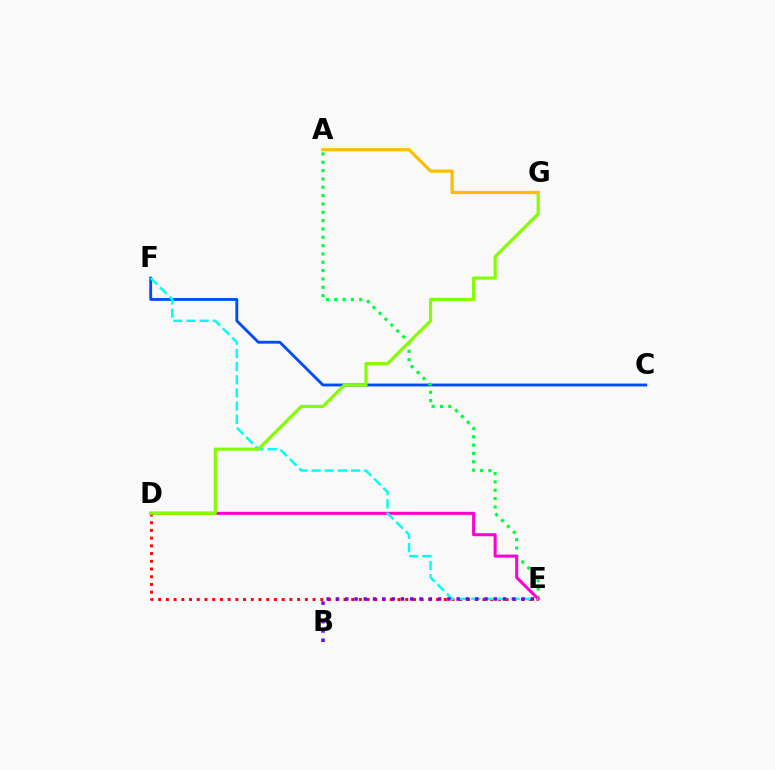{('C', 'F'): [{'color': '#004bff', 'line_style': 'solid', 'thickness': 2.05}], ('D', 'E'): [{'color': '#ff0000', 'line_style': 'dotted', 'thickness': 2.1}, {'color': '#ff00cf', 'line_style': 'solid', 'thickness': 2.19}], ('A', 'E'): [{'color': '#00ff39', 'line_style': 'dotted', 'thickness': 2.26}], ('E', 'F'): [{'color': '#00fff6', 'line_style': 'dashed', 'thickness': 1.79}], ('B', 'E'): [{'color': '#7200ff', 'line_style': 'dotted', 'thickness': 2.52}], ('D', 'G'): [{'color': '#84ff00', 'line_style': 'solid', 'thickness': 2.28}], ('A', 'G'): [{'color': '#ffbd00', 'line_style': 'solid', 'thickness': 2.28}]}